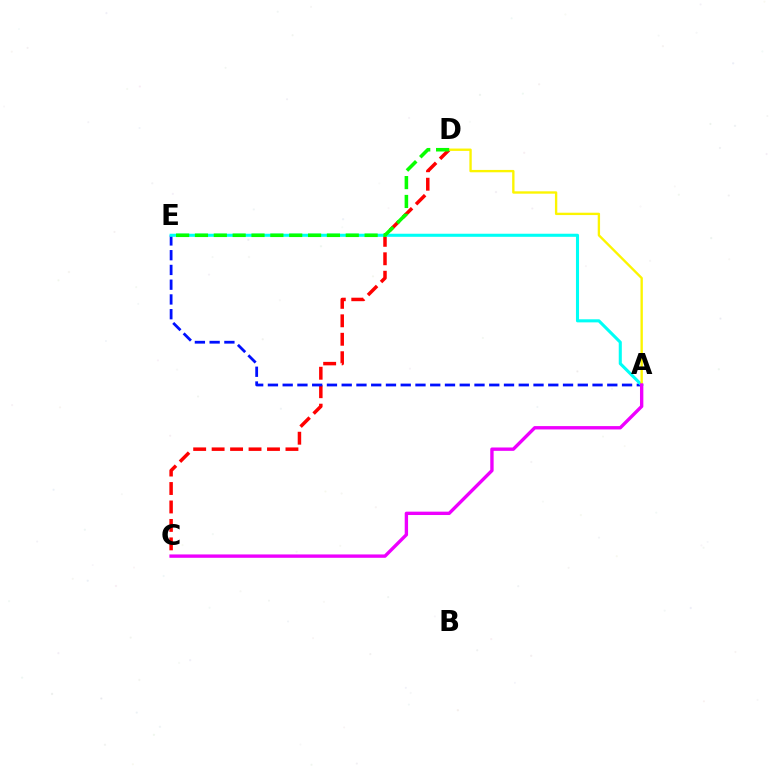{('C', 'D'): [{'color': '#ff0000', 'line_style': 'dashed', 'thickness': 2.51}], ('A', 'E'): [{'color': '#0010ff', 'line_style': 'dashed', 'thickness': 2.0}, {'color': '#00fff6', 'line_style': 'solid', 'thickness': 2.22}], ('A', 'D'): [{'color': '#fcf500', 'line_style': 'solid', 'thickness': 1.7}], ('A', 'C'): [{'color': '#ee00ff', 'line_style': 'solid', 'thickness': 2.42}], ('D', 'E'): [{'color': '#08ff00', 'line_style': 'dashed', 'thickness': 2.56}]}